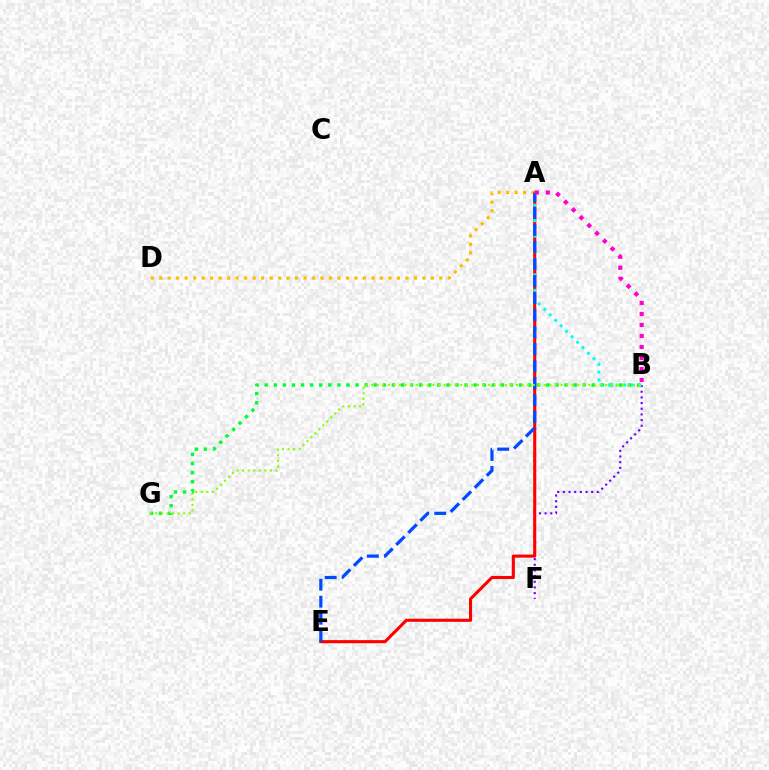{('B', 'G'): [{'color': '#00ff39', 'line_style': 'dotted', 'thickness': 2.47}, {'color': '#84ff00', 'line_style': 'dotted', 'thickness': 1.51}], ('B', 'F'): [{'color': '#7200ff', 'line_style': 'dotted', 'thickness': 1.54}], ('A', 'E'): [{'color': '#ff0000', 'line_style': 'solid', 'thickness': 2.23}, {'color': '#004bff', 'line_style': 'dashed', 'thickness': 2.31}], ('A', 'D'): [{'color': '#ffbd00', 'line_style': 'dotted', 'thickness': 2.31}], ('A', 'B'): [{'color': '#00fff6', 'line_style': 'dotted', 'thickness': 2.1}, {'color': '#ff00cf', 'line_style': 'dotted', 'thickness': 2.99}]}